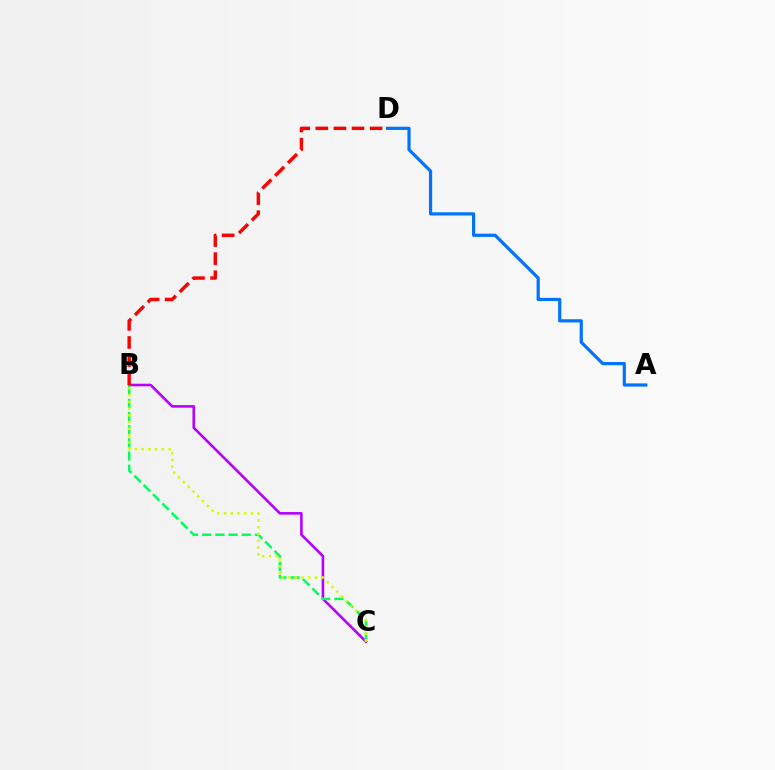{('B', 'C'): [{'color': '#b900ff', 'line_style': 'solid', 'thickness': 1.87}, {'color': '#00ff5c', 'line_style': 'dashed', 'thickness': 1.79}, {'color': '#d1ff00', 'line_style': 'dotted', 'thickness': 1.83}], ('A', 'D'): [{'color': '#0074ff', 'line_style': 'solid', 'thickness': 2.31}], ('B', 'D'): [{'color': '#ff0000', 'line_style': 'dashed', 'thickness': 2.46}]}